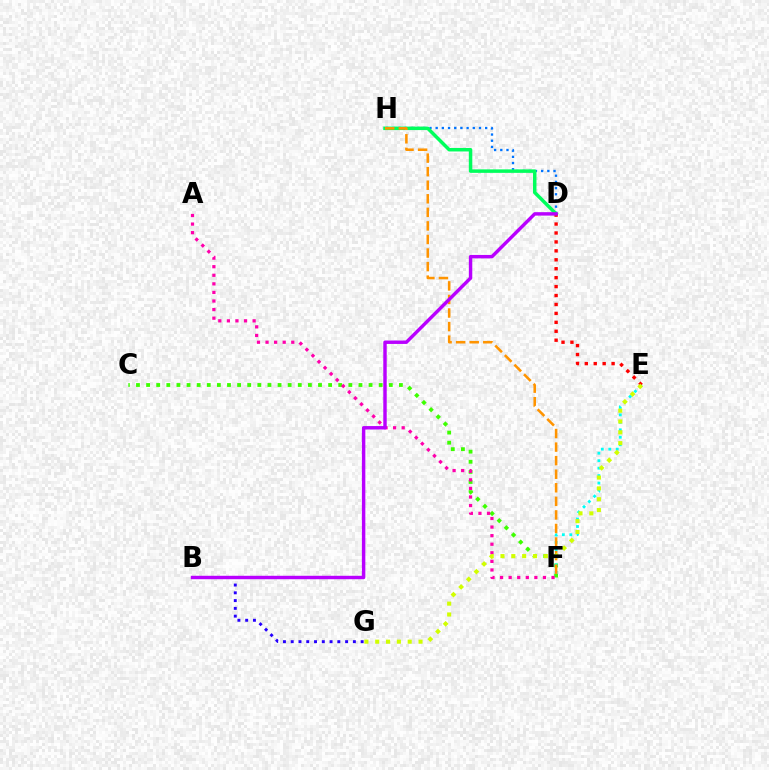{('C', 'F'): [{'color': '#3dff00', 'line_style': 'dotted', 'thickness': 2.75}], ('D', 'H'): [{'color': '#0074ff', 'line_style': 'dotted', 'thickness': 1.68}, {'color': '#00ff5c', 'line_style': 'solid', 'thickness': 2.51}], ('E', 'F'): [{'color': '#00fff6', 'line_style': 'dotted', 'thickness': 2.03}], ('A', 'F'): [{'color': '#ff00ac', 'line_style': 'dotted', 'thickness': 2.33}], ('F', 'H'): [{'color': '#ff9400', 'line_style': 'dashed', 'thickness': 1.84}], ('D', 'E'): [{'color': '#ff0000', 'line_style': 'dotted', 'thickness': 2.43}], ('B', 'G'): [{'color': '#2500ff', 'line_style': 'dotted', 'thickness': 2.11}], ('E', 'G'): [{'color': '#d1ff00', 'line_style': 'dotted', 'thickness': 2.94}], ('B', 'D'): [{'color': '#b900ff', 'line_style': 'solid', 'thickness': 2.47}]}